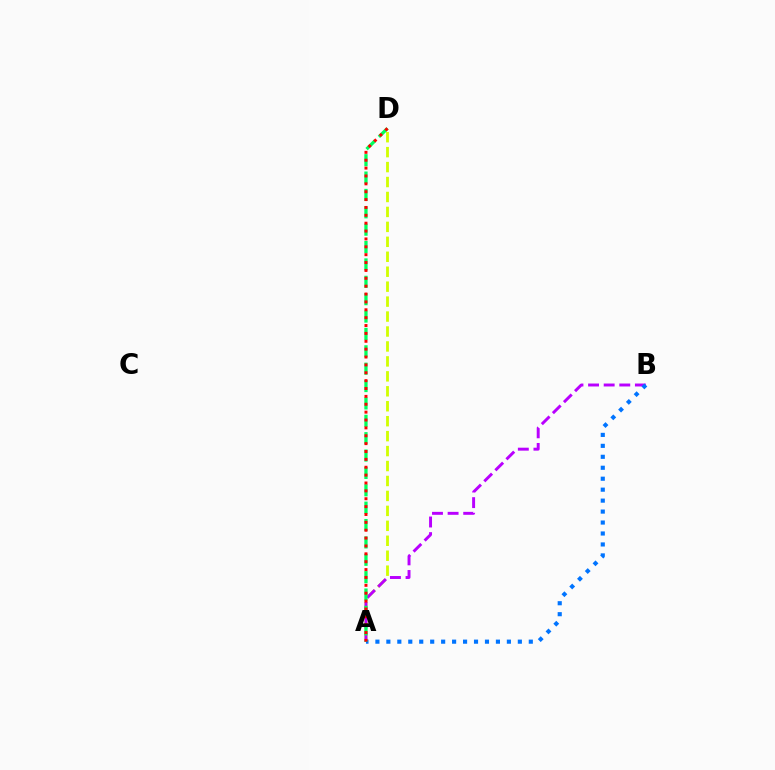{('A', 'D'): [{'color': '#d1ff00', 'line_style': 'dashed', 'thickness': 2.03}, {'color': '#00ff5c', 'line_style': 'dashed', 'thickness': 2.36}, {'color': '#ff0000', 'line_style': 'dotted', 'thickness': 2.14}], ('A', 'B'): [{'color': '#b900ff', 'line_style': 'dashed', 'thickness': 2.12}, {'color': '#0074ff', 'line_style': 'dotted', 'thickness': 2.98}]}